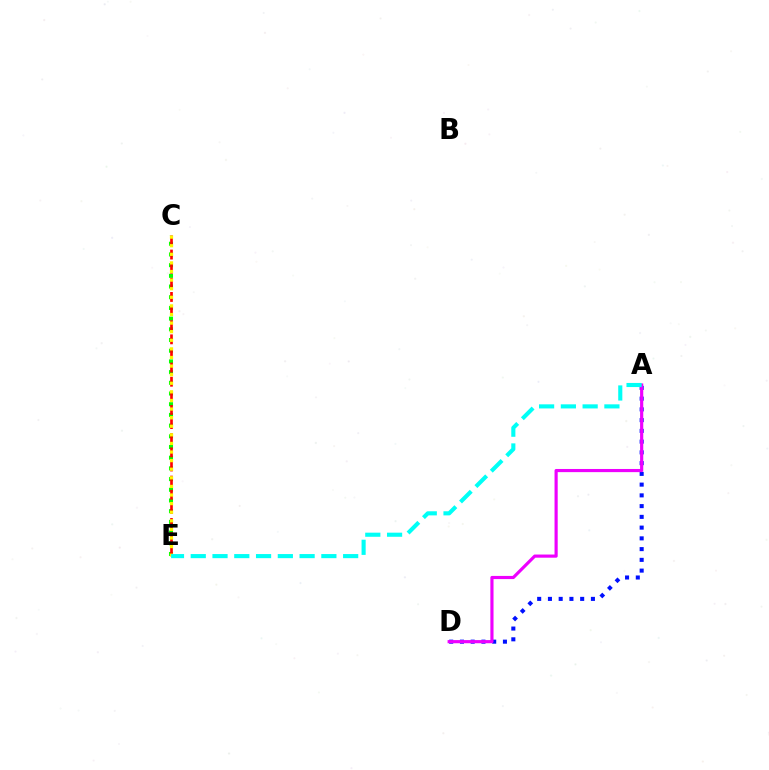{('A', 'D'): [{'color': '#0010ff', 'line_style': 'dotted', 'thickness': 2.92}, {'color': '#ee00ff', 'line_style': 'solid', 'thickness': 2.27}], ('C', 'E'): [{'color': '#08ff00', 'line_style': 'dotted', 'thickness': 2.91}, {'color': '#ff0000', 'line_style': 'dashed', 'thickness': 1.92}, {'color': '#fcf500', 'line_style': 'dotted', 'thickness': 2.34}], ('A', 'E'): [{'color': '#00fff6', 'line_style': 'dashed', 'thickness': 2.96}]}